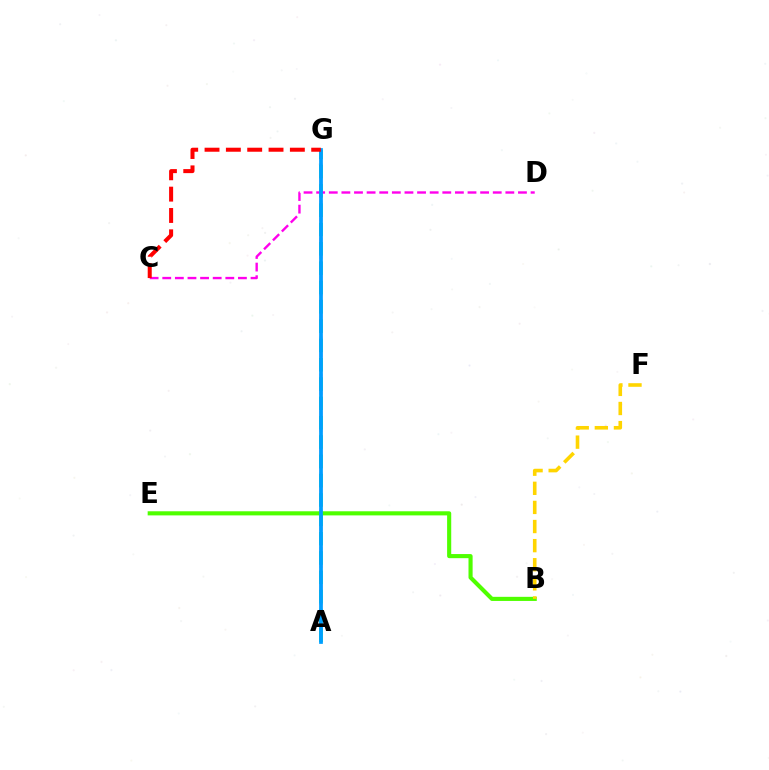{('A', 'G'): [{'color': '#3700ff', 'line_style': 'dashed', 'thickness': 1.68}, {'color': '#00ff86', 'line_style': 'dashed', 'thickness': 2.62}, {'color': '#009eff', 'line_style': 'solid', 'thickness': 2.68}], ('C', 'D'): [{'color': '#ff00ed', 'line_style': 'dashed', 'thickness': 1.71}], ('B', 'E'): [{'color': '#4fff00', 'line_style': 'solid', 'thickness': 2.96}], ('C', 'G'): [{'color': '#ff0000', 'line_style': 'dashed', 'thickness': 2.9}], ('B', 'F'): [{'color': '#ffd500', 'line_style': 'dashed', 'thickness': 2.6}]}